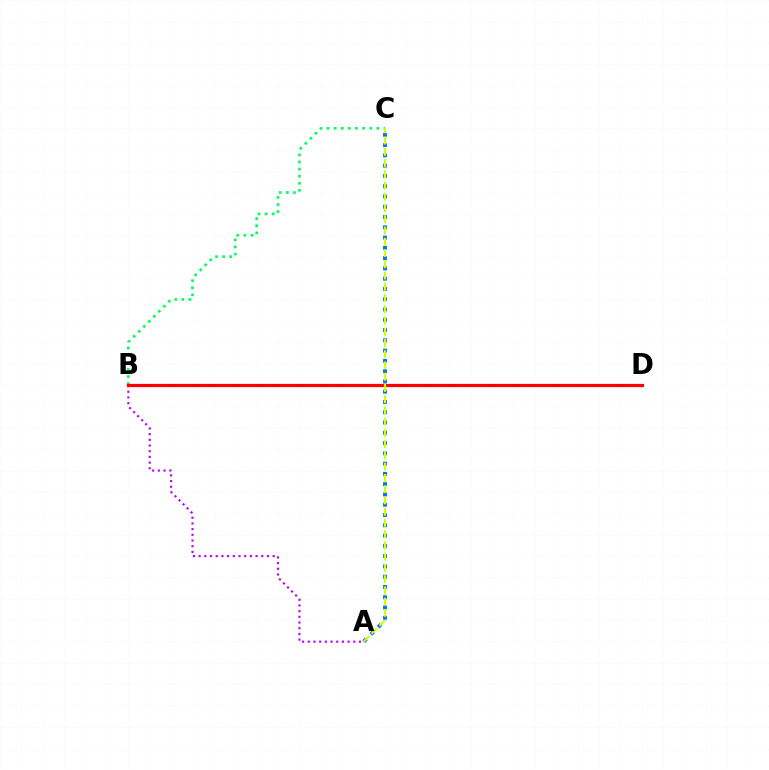{('A', 'C'): [{'color': '#0074ff', 'line_style': 'dotted', 'thickness': 2.79}, {'color': '#d1ff00', 'line_style': 'dashed', 'thickness': 1.53}], ('B', 'C'): [{'color': '#00ff5c', 'line_style': 'dotted', 'thickness': 1.93}], ('A', 'B'): [{'color': '#b900ff', 'line_style': 'dotted', 'thickness': 1.55}], ('B', 'D'): [{'color': '#ff0000', 'line_style': 'solid', 'thickness': 2.32}]}